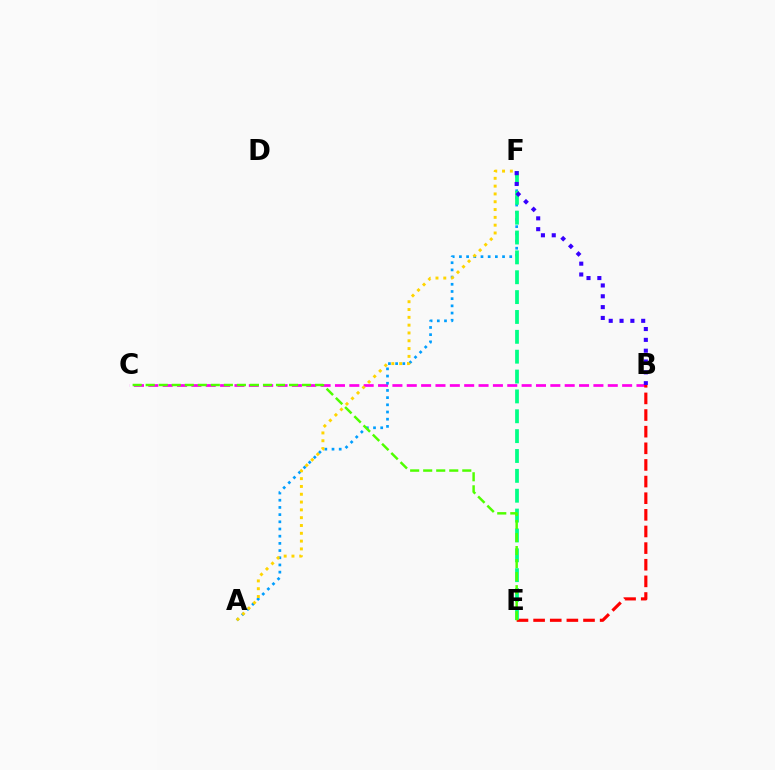{('B', 'C'): [{'color': '#ff00ed', 'line_style': 'dashed', 'thickness': 1.95}], ('A', 'F'): [{'color': '#009eff', 'line_style': 'dotted', 'thickness': 1.95}, {'color': '#ffd500', 'line_style': 'dotted', 'thickness': 2.12}], ('B', 'E'): [{'color': '#ff0000', 'line_style': 'dashed', 'thickness': 2.26}], ('E', 'F'): [{'color': '#00ff86', 'line_style': 'dashed', 'thickness': 2.7}], ('B', 'F'): [{'color': '#3700ff', 'line_style': 'dotted', 'thickness': 2.94}], ('C', 'E'): [{'color': '#4fff00', 'line_style': 'dashed', 'thickness': 1.77}]}